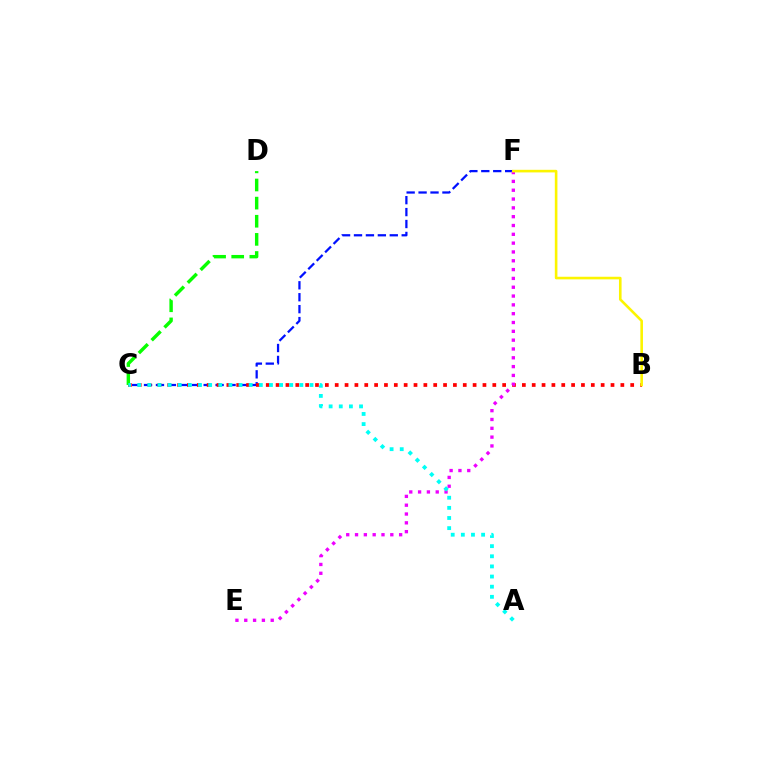{('C', 'F'): [{'color': '#0010ff', 'line_style': 'dashed', 'thickness': 1.62}], ('B', 'C'): [{'color': '#ff0000', 'line_style': 'dotted', 'thickness': 2.68}], ('C', 'D'): [{'color': '#08ff00', 'line_style': 'dashed', 'thickness': 2.46}], ('E', 'F'): [{'color': '#ee00ff', 'line_style': 'dotted', 'thickness': 2.4}], ('A', 'C'): [{'color': '#00fff6', 'line_style': 'dotted', 'thickness': 2.75}], ('B', 'F'): [{'color': '#fcf500', 'line_style': 'solid', 'thickness': 1.87}]}